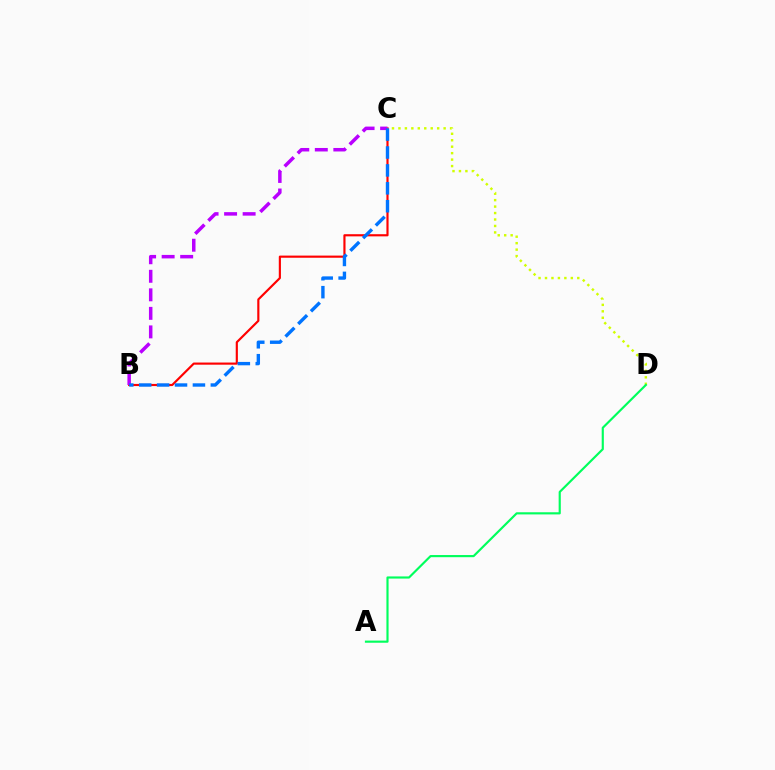{('B', 'C'): [{'color': '#ff0000', 'line_style': 'solid', 'thickness': 1.55}, {'color': '#b900ff', 'line_style': 'dashed', 'thickness': 2.52}, {'color': '#0074ff', 'line_style': 'dashed', 'thickness': 2.43}], ('C', 'D'): [{'color': '#d1ff00', 'line_style': 'dotted', 'thickness': 1.75}], ('A', 'D'): [{'color': '#00ff5c', 'line_style': 'solid', 'thickness': 1.55}]}